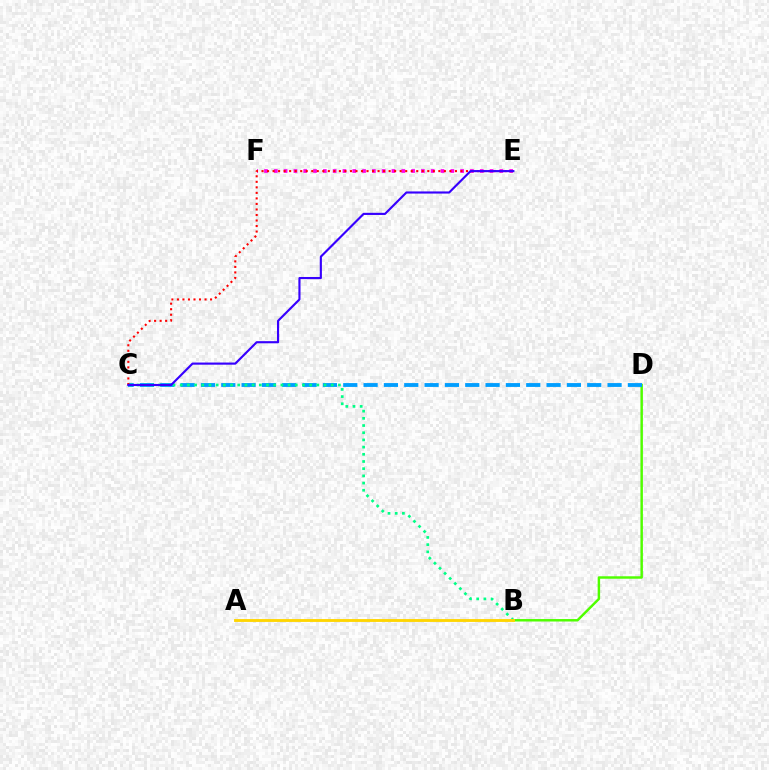{('B', 'D'): [{'color': '#4fff00', 'line_style': 'solid', 'thickness': 1.77}], ('C', 'D'): [{'color': '#009eff', 'line_style': 'dashed', 'thickness': 2.76}], ('B', 'C'): [{'color': '#00ff86', 'line_style': 'dotted', 'thickness': 1.95}], ('E', 'F'): [{'color': '#ff00ed', 'line_style': 'dotted', 'thickness': 2.66}], ('C', 'E'): [{'color': '#ff0000', 'line_style': 'dotted', 'thickness': 1.5}, {'color': '#3700ff', 'line_style': 'solid', 'thickness': 1.54}], ('A', 'B'): [{'color': '#ffd500', 'line_style': 'solid', 'thickness': 2.06}]}